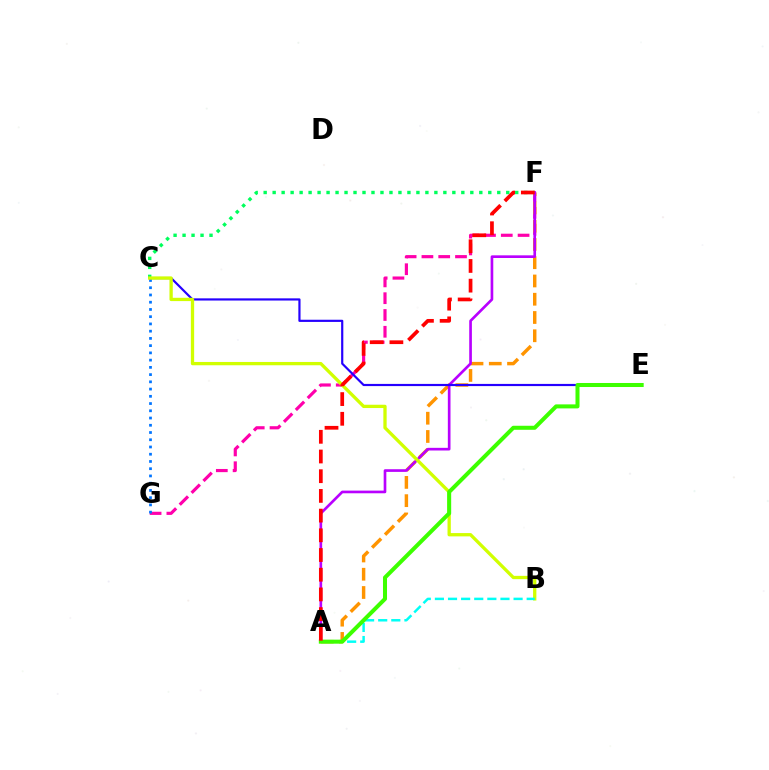{('F', 'G'): [{'color': '#ff00ac', 'line_style': 'dashed', 'thickness': 2.28}], ('C', 'F'): [{'color': '#00ff5c', 'line_style': 'dotted', 'thickness': 2.44}], ('C', 'G'): [{'color': '#0074ff', 'line_style': 'dotted', 'thickness': 1.97}], ('A', 'F'): [{'color': '#ff9400', 'line_style': 'dashed', 'thickness': 2.48}, {'color': '#b900ff', 'line_style': 'solid', 'thickness': 1.92}, {'color': '#ff0000', 'line_style': 'dashed', 'thickness': 2.68}], ('C', 'E'): [{'color': '#2500ff', 'line_style': 'solid', 'thickness': 1.57}], ('B', 'C'): [{'color': '#d1ff00', 'line_style': 'solid', 'thickness': 2.38}], ('A', 'B'): [{'color': '#00fff6', 'line_style': 'dashed', 'thickness': 1.78}], ('A', 'E'): [{'color': '#3dff00', 'line_style': 'solid', 'thickness': 2.9}]}